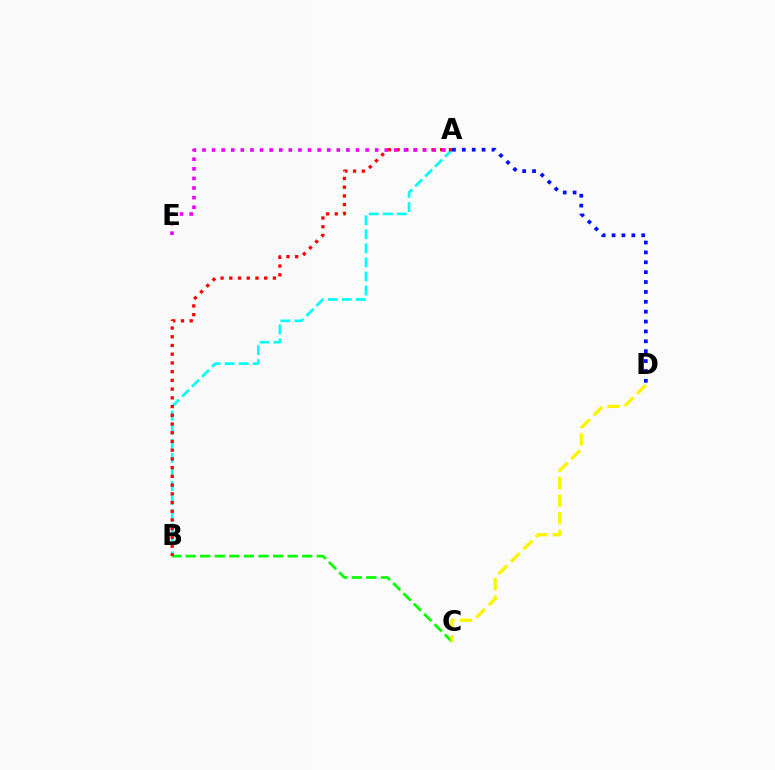{('B', 'C'): [{'color': '#08ff00', 'line_style': 'dashed', 'thickness': 1.98}], ('A', 'B'): [{'color': '#00fff6', 'line_style': 'dashed', 'thickness': 1.91}, {'color': '#ff0000', 'line_style': 'dotted', 'thickness': 2.37}], ('C', 'D'): [{'color': '#fcf500', 'line_style': 'dashed', 'thickness': 2.38}], ('A', 'E'): [{'color': '#ee00ff', 'line_style': 'dotted', 'thickness': 2.61}], ('A', 'D'): [{'color': '#0010ff', 'line_style': 'dotted', 'thickness': 2.68}]}